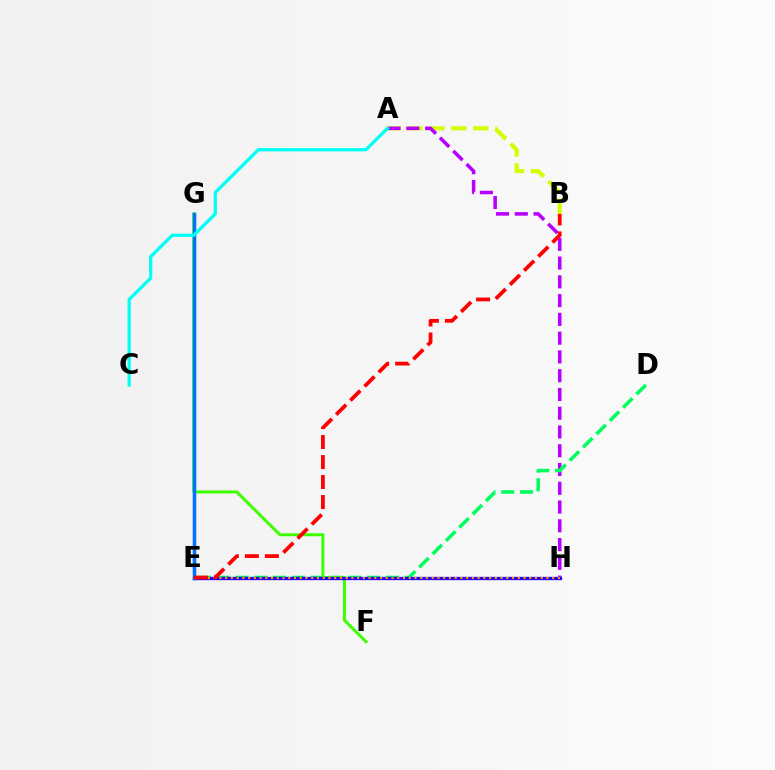{('A', 'B'): [{'color': '#d1ff00', 'line_style': 'dashed', 'thickness': 2.98}], ('A', 'H'): [{'color': '#b900ff', 'line_style': 'dashed', 'thickness': 2.55}], ('E', 'G'): [{'color': '#ff00ac', 'line_style': 'solid', 'thickness': 2.23}, {'color': '#0074ff', 'line_style': 'solid', 'thickness': 2.52}], ('D', 'E'): [{'color': '#00ff5c', 'line_style': 'dashed', 'thickness': 2.56}], ('F', 'G'): [{'color': '#3dff00', 'line_style': 'solid', 'thickness': 2.16}], ('E', 'H'): [{'color': '#2500ff', 'line_style': 'solid', 'thickness': 2.38}, {'color': '#ff9400', 'line_style': 'dotted', 'thickness': 1.56}], ('A', 'C'): [{'color': '#00fff6', 'line_style': 'solid', 'thickness': 2.35}], ('B', 'E'): [{'color': '#ff0000', 'line_style': 'dashed', 'thickness': 2.72}]}